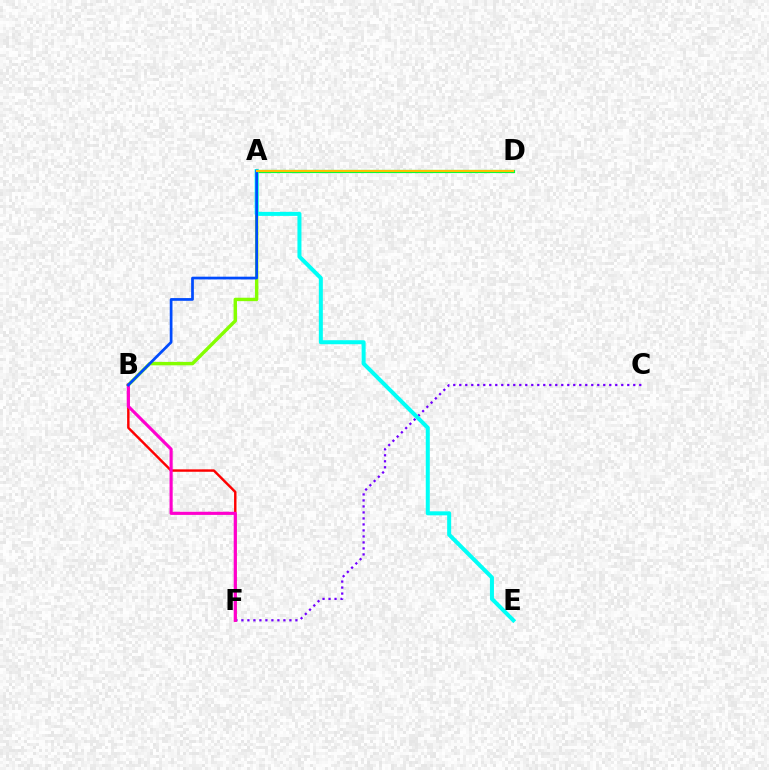{('A', 'B'): [{'color': '#84ff00', 'line_style': 'solid', 'thickness': 2.46}, {'color': '#004bff', 'line_style': 'solid', 'thickness': 1.97}], ('A', 'D'): [{'color': '#00ff39', 'line_style': 'solid', 'thickness': 2.3}, {'color': '#ffbd00', 'line_style': 'solid', 'thickness': 1.56}], ('C', 'F'): [{'color': '#7200ff', 'line_style': 'dotted', 'thickness': 1.63}], ('B', 'F'): [{'color': '#ff0000', 'line_style': 'solid', 'thickness': 1.75}, {'color': '#ff00cf', 'line_style': 'solid', 'thickness': 2.26}], ('A', 'E'): [{'color': '#00fff6', 'line_style': 'solid', 'thickness': 2.89}]}